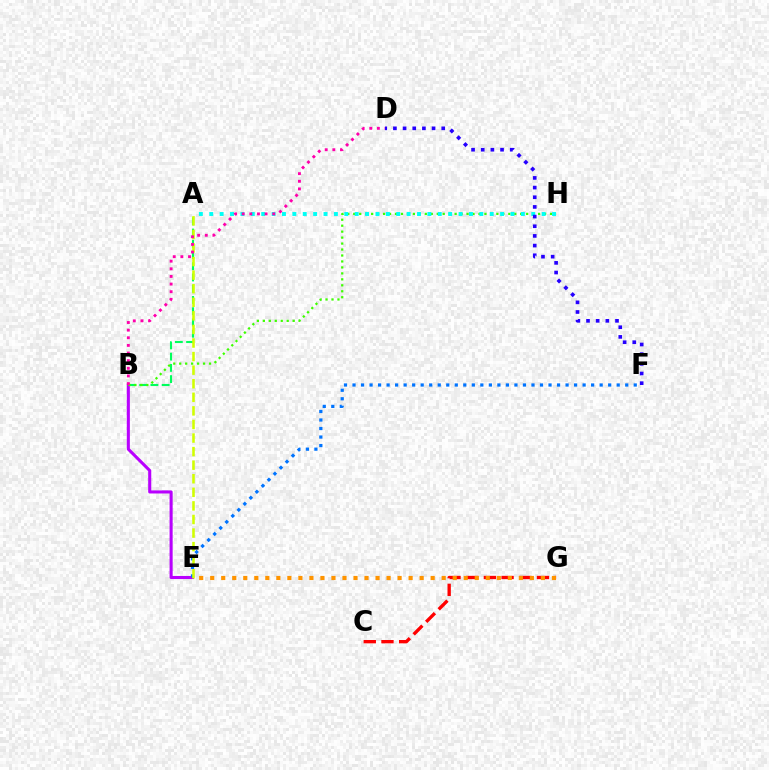{('A', 'B'): [{'color': '#00ff5c', 'line_style': 'dashed', 'thickness': 1.53}], ('B', 'E'): [{'color': '#b900ff', 'line_style': 'solid', 'thickness': 2.21}], ('E', 'F'): [{'color': '#0074ff', 'line_style': 'dotted', 'thickness': 2.32}], ('A', 'E'): [{'color': '#d1ff00', 'line_style': 'dashed', 'thickness': 1.84}], ('C', 'G'): [{'color': '#ff0000', 'line_style': 'dashed', 'thickness': 2.4}], ('B', 'H'): [{'color': '#3dff00', 'line_style': 'dotted', 'thickness': 1.62}], ('A', 'H'): [{'color': '#00fff6', 'line_style': 'dotted', 'thickness': 2.82}], ('D', 'F'): [{'color': '#2500ff', 'line_style': 'dotted', 'thickness': 2.63}], ('B', 'D'): [{'color': '#ff00ac', 'line_style': 'dotted', 'thickness': 2.07}], ('E', 'G'): [{'color': '#ff9400', 'line_style': 'dotted', 'thickness': 2.99}]}